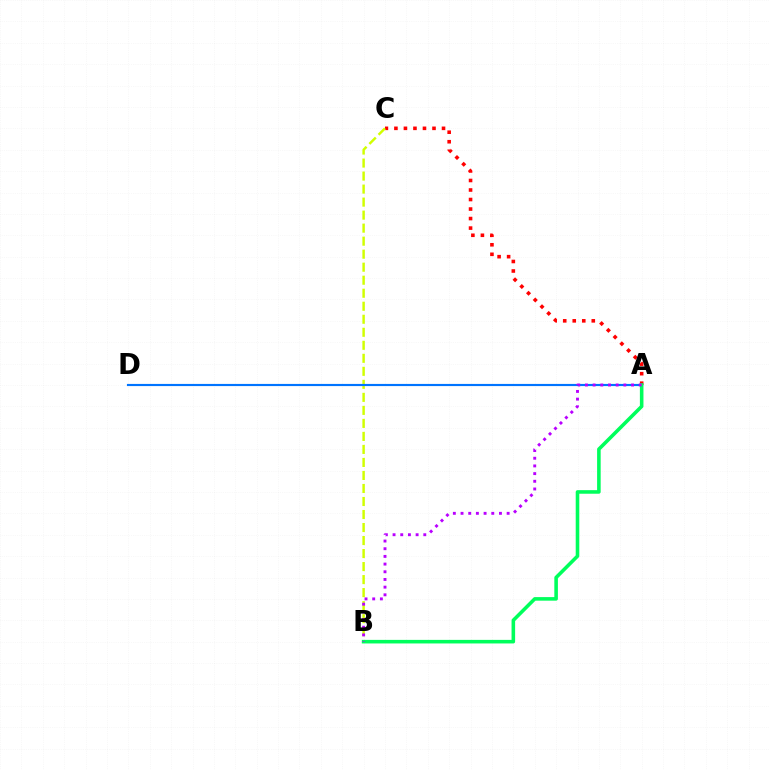{('A', 'C'): [{'color': '#ff0000', 'line_style': 'dotted', 'thickness': 2.59}], ('B', 'C'): [{'color': '#d1ff00', 'line_style': 'dashed', 'thickness': 1.77}], ('A', 'D'): [{'color': '#0074ff', 'line_style': 'solid', 'thickness': 1.55}], ('A', 'B'): [{'color': '#00ff5c', 'line_style': 'solid', 'thickness': 2.57}, {'color': '#b900ff', 'line_style': 'dotted', 'thickness': 2.09}]}